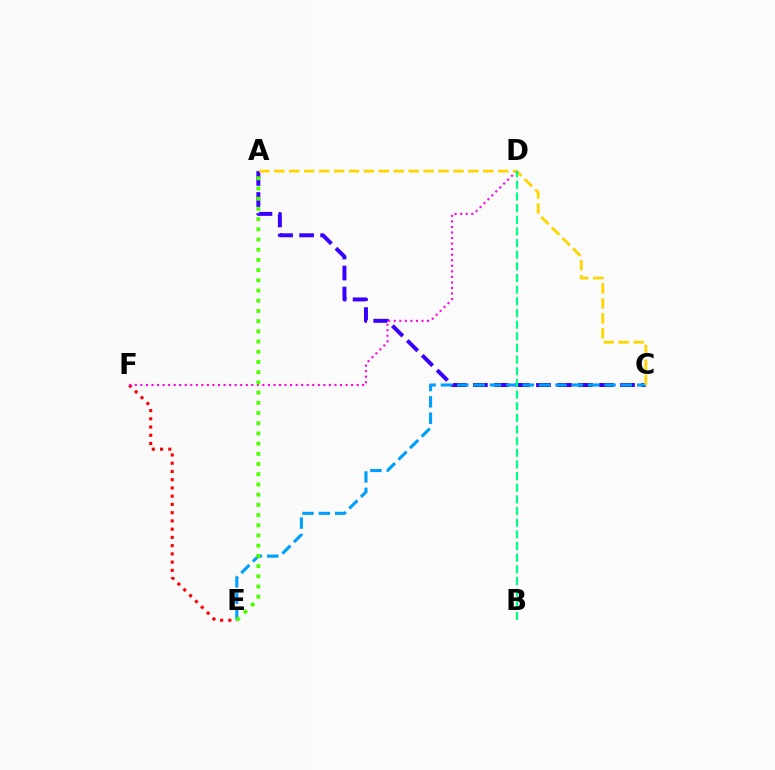{('A', 'C'): [{'color': '#3700ff', 'line_style': 'dashed', 'thickness': 2.86}, {'color': '#ffd500', 'line_style': 'dashed', 'thickness': 2.03}], ('E', 'F'): [{'color': '#ff0000', 'line_style': 'dotted', 'thickness': 2.24}], ('D', 'F'): [{'color': '#ff00ed', 'line_style': 'dotted', 'thickness': 1.51}], ('C', 'E'): [{'color': '#009eff', 'line_style': 'dashed', 'thickness': 2.22}], ('A', 'E'): [{'color': '#4fff00', 'line_style': 'dotted', 'thickness': 2.77}], ('B', 'D'): [{'color': '#00ff86', 'line_style': 'dashed', 'thickness': 1.58}]}